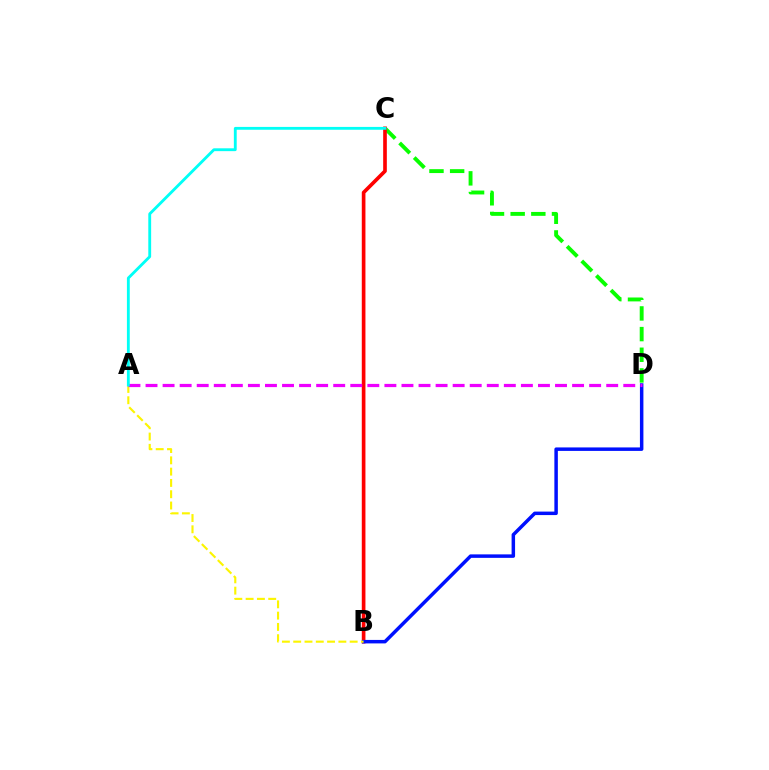{('C', 'D'): [{'color': '#08ff00', 'line_style': 'dashed', 'thickness': 2.81}], ('B', 'C'): [{'color': '#ff0000', 'line_style': 'solid', 'thickness': 2.63}], ('B', 'D'): [{'color': '#0010ff', 'line_style': 'solid', 'thickness': 2.51}], ('A', 'B'): [{'color': '#fcf500', 'line_style': 'dashed', 'thickness': 1.53}], ('A', 'D'): [{'color': '#ee00ff', 'line_style': 'dashed', 'thickness': 2.32}], ('A', 'C'): [{'color': '#00fff6', 'line_style': 'solid', 'thickness': 2.05}]}